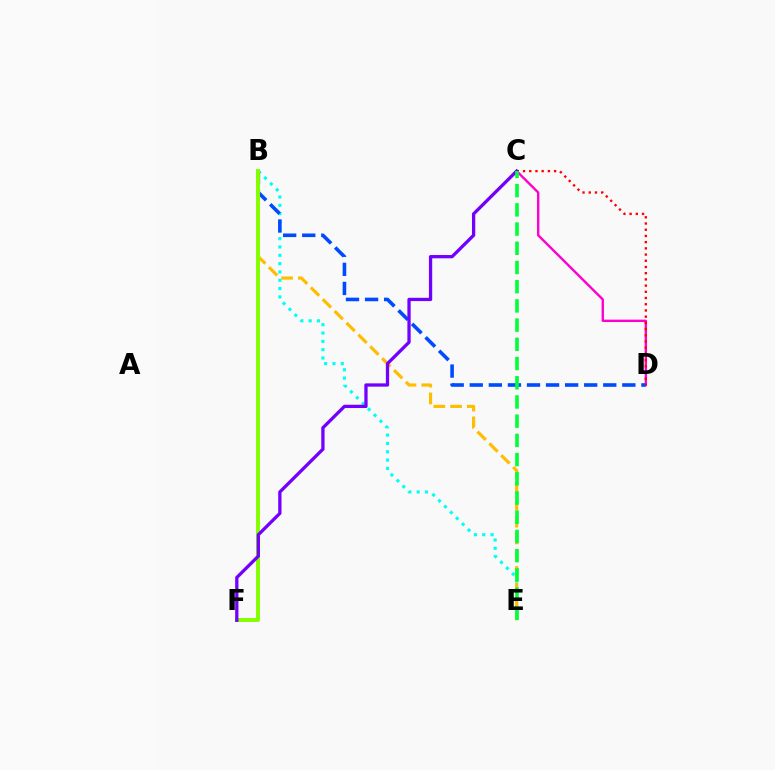{('B', 'E'): [{'color': '#00fff6', 'line_style': 'dotted', 'thickness': 2.26}, {'color': '#ffbd00', 'line_style': 'dashed', 'thickness': 2.28}], ('C', 'D'): [{'color': '#ff00cf', 'line_style': 'solid', 'thickness': 1.72}, {'color': '#ff0000', 'line_style': 'dotted', 'thickness': 1.69}], ('B', 'D'): [{'color': '#004bff', 'line_style': 'dashed', 'thickness': 2.59}], ('B', 'F'): [{'color': '#84ff00', 'line_style': 'solid', 'thickness': 2.84}], ('C', 'F'): [{'color': '#7200ff', 'line_style': 'solid', 'thickness': 2.37}], ('C', 'E'): [{'color': '#00ff39', 'line_style': 'dashed', 'thickness': 2.61}]}